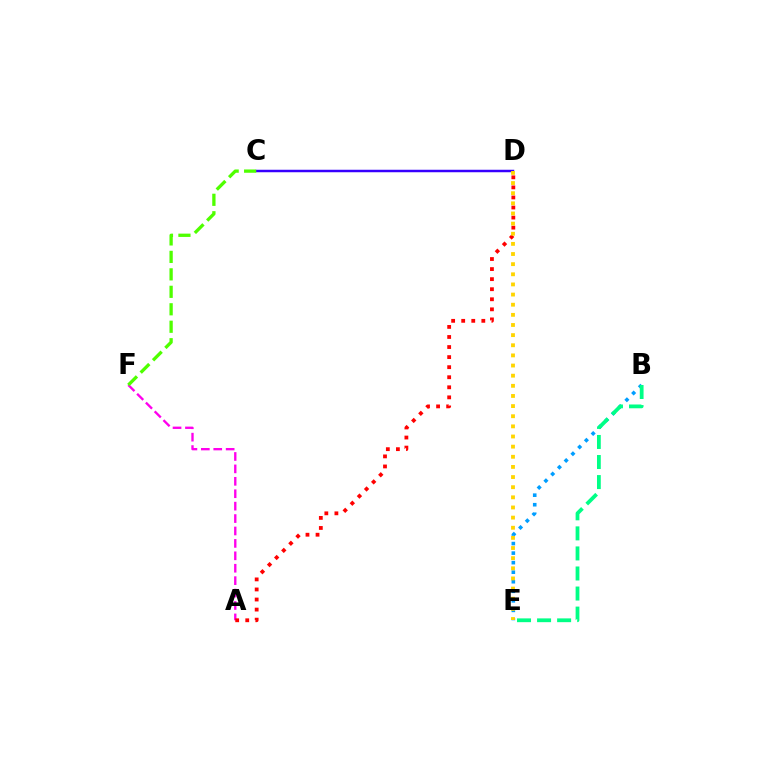{('B', 'E'): [{'color': '#009eff', 'line_style': 'dotted', 'thickness': 2.59}, {'color': '#00ff86', 'line_style': 'dashed', 'thickness': 2.72}], ('A', 'F'): [{'color': '#ff00ed', 'line_style': 'dashed', 'thickness': 1.69}], ('C', 'D'): [{'color': '#3700ff', 'line_style': 'solid', 'thickness': 1.79}], ('A', 'D'): [{'color': '#ff0000', 'line_style': 'dotted', 'thickness': 2.73}], ('D', 'E'): [{'color': '#ffd500', 'line_style': 'dotted', 'thickness': 2.75}], ('C', 'F'): [{'color': '#4fff00', 'line_style': 'dashed', 'thickness': 2.37}]}